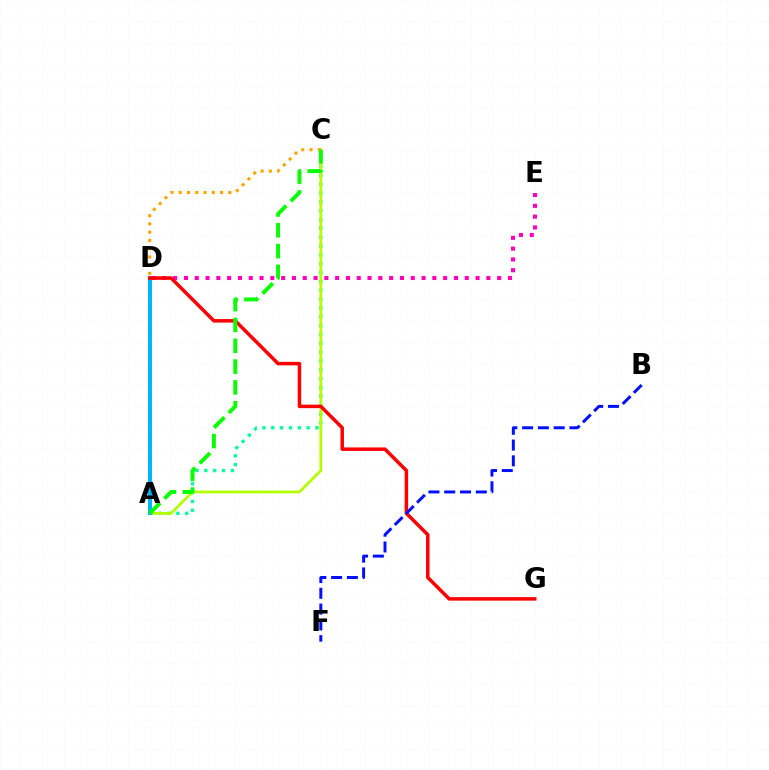{('A', 'D'): [{'color': '#9b00ff', 'line_style': 'dotted', 'thickness': 2.04}, {'color': '#00b5ff', 'line_style': 'solid', 'thickness': 2.88}], ('D', 'E'): [{'color': '#ff00bd', 'line_style': 'dotted', 'thickness': 2.93}], ('A', 'C'): [{'color': '#00ff9d', 'line_style': 'dotted', 'thickness': 2.4}, {'color': '#b3ff00', 'line_style': 'solid', 'thickness': 2.0}, {'color': '#ffa500', 'line_style': 'dotted', 'thickness': 2.24}, {'color': '#08ff00', 'line_style': 'dashed', 'thickness': 2.83}], ('D', 'G'): [{'color': '#ff0000', 'line_style': 'solid', 'thickness': 2.52}], ('B', 'F'): [{'color': '#0010ff', 'line_style': 'dashed', 'thickness': 2.14}]}